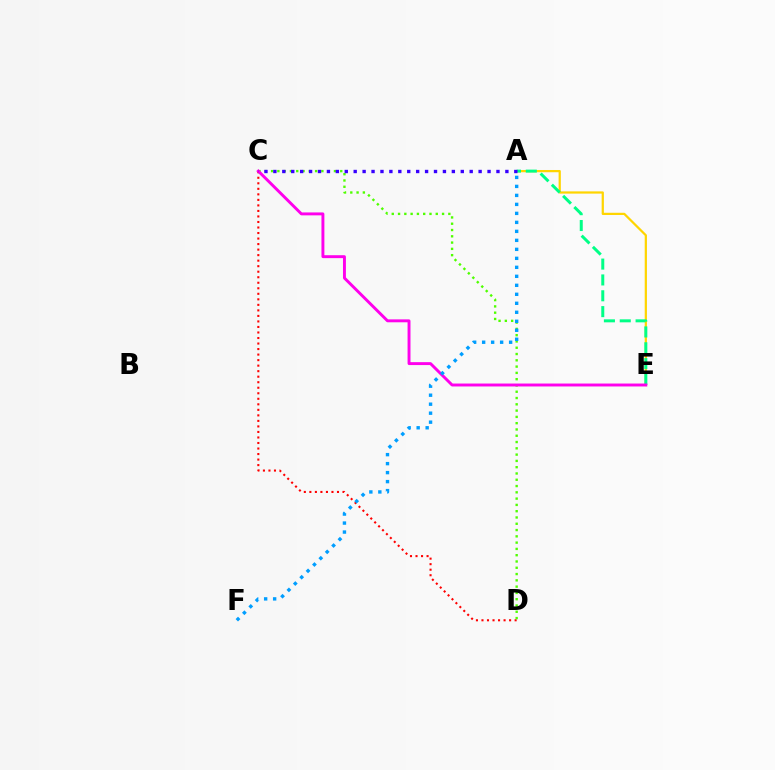{('A', 'E'): [{'color': '#ffd500', 'line_style': 'solid', 'thickness': 1.61}, {'color': '#00ff86', 'line_style': 'dashed', 'thickness': 2.15}], ('C', 'D'): [{'color': '#ff0000', 'line_style': 'dotted', 'thickness': 1.5}, {'color': '#4fff00', 'line_style': 'dotted', 'thickness': 1.71}], ('C', 'E'): [{'color': '#ff00ed', 'line_style': 'solid', 'thickness': 2.1}], ('A', 'C'): [{'color': '#3700ff', 'line_style': 'dotted', 'thickness': 2.42}], ('A', 'F'): [{'color': '#009eff', 'line_style': 'dotted', 'thickness': 2.44}]}